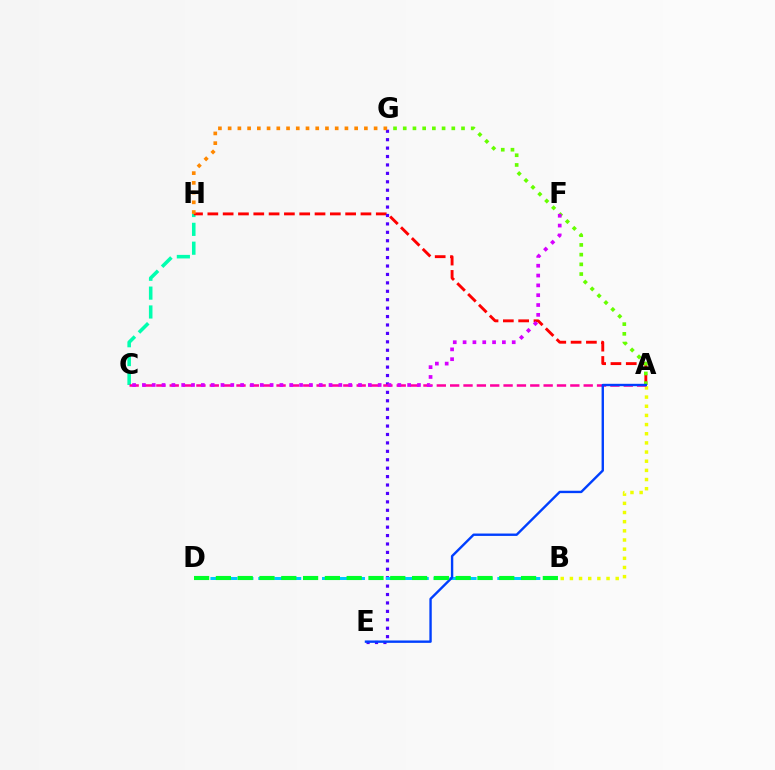{('C', 'H'): [{'color': '#00ffaf', 'line_style': 'dashed', 'thickness': 2.56}], ('A', 'B'): [{'color': '#eeff00', 'line_style': 'dotted', 'thickness': 2.49}], ('A', 'H'): [{'color': '#ff0000', 'line_style': 'dashed', 'thickness': 2.08}], ('E', 'G'): [{'color': '#4f00ff', 'line_style': 'dotted', 'thickness': 2.29}], ('B', 'D'): [{'color': '#00c7ff', 'line_style': 'dashed', 'thickness': 2.17}, {'color': '#00ff27', 'line_style': 'dashed', 'thickness': 2.96}], ('A', 'G'): [{'color': '#66ff00', 'line_style': 'dotted', 'thickness': 2.64}], ('A', 'C'): [{'color': '#ff00a0', 'line_style': 'dashed', 'thickness': 1.81}], ('A', 'E'): [{'color': '#003fff', 'line_style': 'solid', 'thickness': 1.72}], ('C', 'F'): [{'color': '#d600ff', 'line_style': 'dotted', 'thickness': 2.67}], ('G', 'H'): [{'color': '#ff8800', 'line_style': 'dotted', 'thickness': 2.64}]}